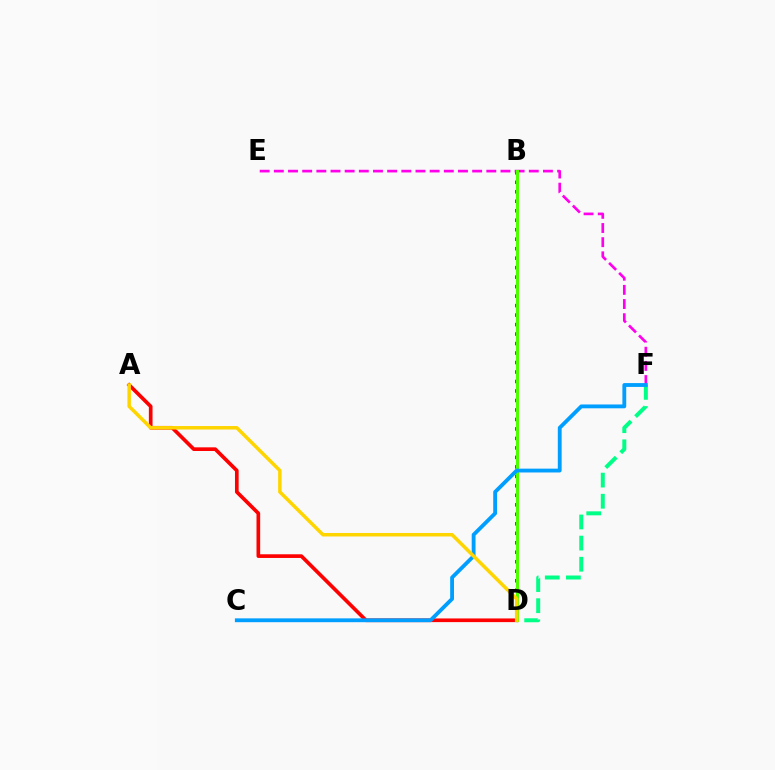{('B', 'D'): [{'color': '#3700ff', 'line_style': 'dotted', 'thickness': 2.58}, {'color': '#4fff00', 'line_style': 'solid', 'thickness': 2.23}], ('A', 'D'): [{'color': '#ff0000', 'line_style': 'solid', 'thickness': 2.64}, {'color': '#ffd500', 'line_style': 'solid', 'thickness': 2.52}], ('E', 'F'): [{'color': '#ff00ed', 'line_style': 'dashed', 'thickness': 1.92}], ('D', 'F'): [{'color': '#00ff86', 'line_style': 'dashed', 'thickness': 2.87}], ('C', 'F'): [{'color': '#009eff', 'line_style': 'solid', 'thickness': 2.76}]}